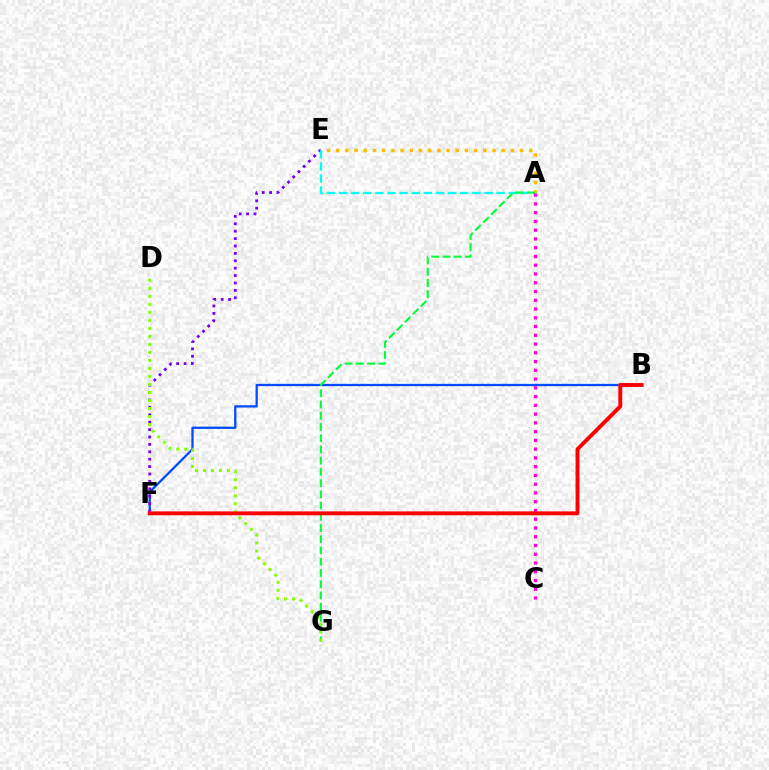{('B', 'F'): [{'color': '#004bff', 'line_style': 'solid', 'thickness': 1.64}, {'color': '#ff0000', 'line_style': 'solid', 'thickness': 2.81}], ('E', 'F'): [{'color': '#7200ff', 'line_style': 'dotted', 'thickness': 2.01}], ('A', 'E'): [{'color': '#ffbd00', 'line_style': 'dotted', 'thickness': 2.5}, {'color': '#00fff6', 'line_style': 'dashed', 'thickness': 1.65}], ('A', 'G'): [{'color': '#00ff39', 'line_style': 'dashed', 'thickness': 1.53}], ('A', 'C'): [{'color': '#ff00cf', 'line_style': 'dotted', 'thickness': 2.38}], ('D', 'G'): [{'color': '#84ff00', 'line_style': 'dotted', 'thickness': 2.18}]}